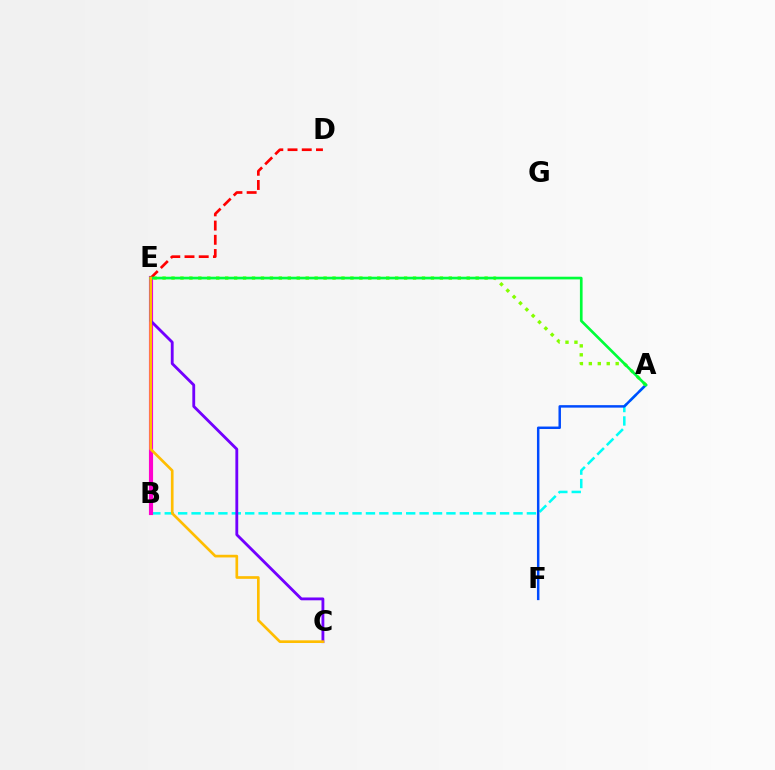{('A', 'B'): [{'color': '#00fff6', 'line_style': 'dashed', 'thickness': 1.82}], ('A', 'F'): [{'color': '#004bff', 'line_style': 'solid', 'thickness': 1.78}], ('A', 'E'): [{'color': '#84ff00', 'line_style': 'dotted', 'thickness': 2.43}, {'color': '#00ff39', 'line_style': 'solid', 'thickness': 1.92}], ('B', 'E'): [{'color': '#ff00cf', 'line_style': 'solid', 'thickness': 2.98}], ('C', 'E'): [{'color': '#7200ff', 'line_style': 'solid', 'thickness': 2.04}, {'color': '#ffbd00', 'line_style': 'solid', 'thickness': 1.92}], ('D', 'E'): [{'color': '#ff0000', 'line_style': 'dashed', 'thickness': 1.93}]}